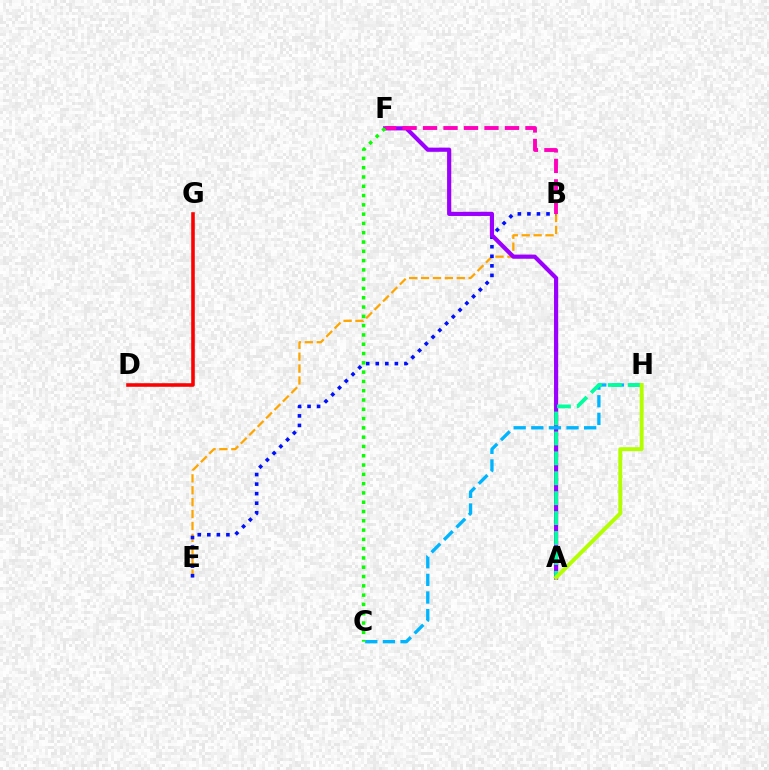{('B', 'E'): [{'color': '#ffa500', 'line_style': 'dashed', 'thickness': 1.62}, {'color': '#0010ff', 'line_style': 'dotted', 'thickness': 2.59}], ('D', 'G'): [{'color': '#ff0000', 'line_style': 'solid', 'thickness': 2.58}], ('A', 'F'): [{'color': '#9b00ff', 'line_style': 'solid', 'thickness': 3.0}], ('B', 'F'): [{'color': '#ff00bd', 'line_style': 'dashed', 'thickness': 2.78}], ('C', 'H'): [{'color': '#00b5ff', 'line_style': 'dashed', 'thickness': 2.39}], ('C', 'F'): [{'color': '#08ff00', 'line_style': 'dotted', 'thickness': 2.52}], ('A', 'H'): [{'color': '#00ff9d', 'line_style': 'dashed', 'thickness': 2.71}, {'color': '#b3ff00', 'line_style': 'solid', 'thickness': 2.83}]}